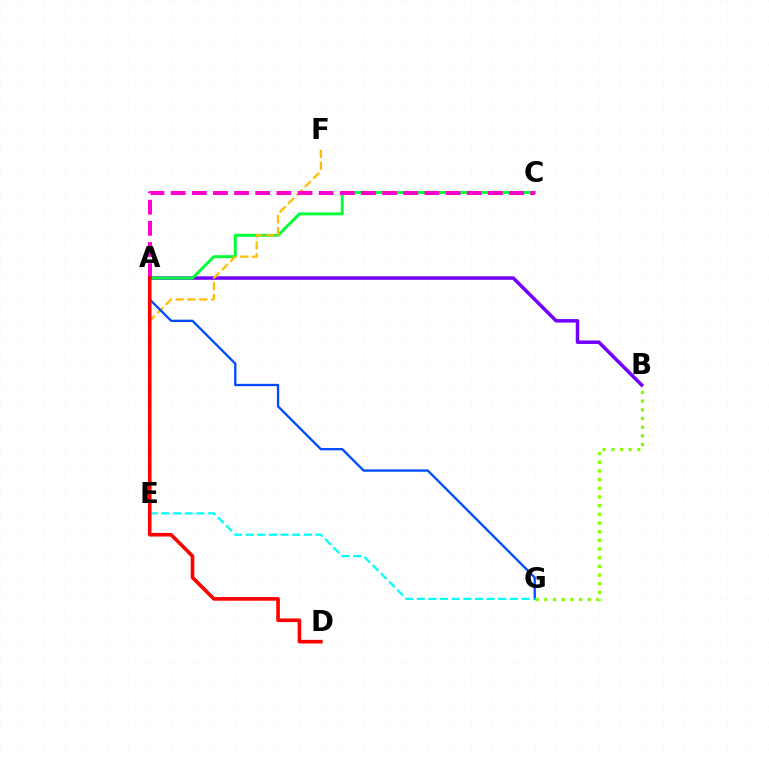{('A', 'B'): [{'color': '#7200ff', 'line_style': 'solid', 'thickness': 2.51}], ('A', 'C'): [{'color': '#00ff39', 'line_style': 'solid', 'thickness': 2.12}, {'color': '#ff00cf', 'line_style': 'dashed', 'thickness': 2.87}], ('E', 'F'): [{'color': '#ffbd00', 'line_style': 'dashed', 'thickness': 1.61}], ('A', 'G'): [{'color': '#004bff', 'line_style': 'solid', 'thickness': 1.66}], ('B', 'G'): [{'color': '#84ff00', 'line_style': 'dotted', 'thickness': 2.36}], ('E', 'G'): [{'color': '#00fff6', 'line_style': 'dashed', 'thickness': 1.58}], ('A', 'D'): [{'color': '#ff0000', 'line_style': 'solid', 'thickness': 2.61}]}